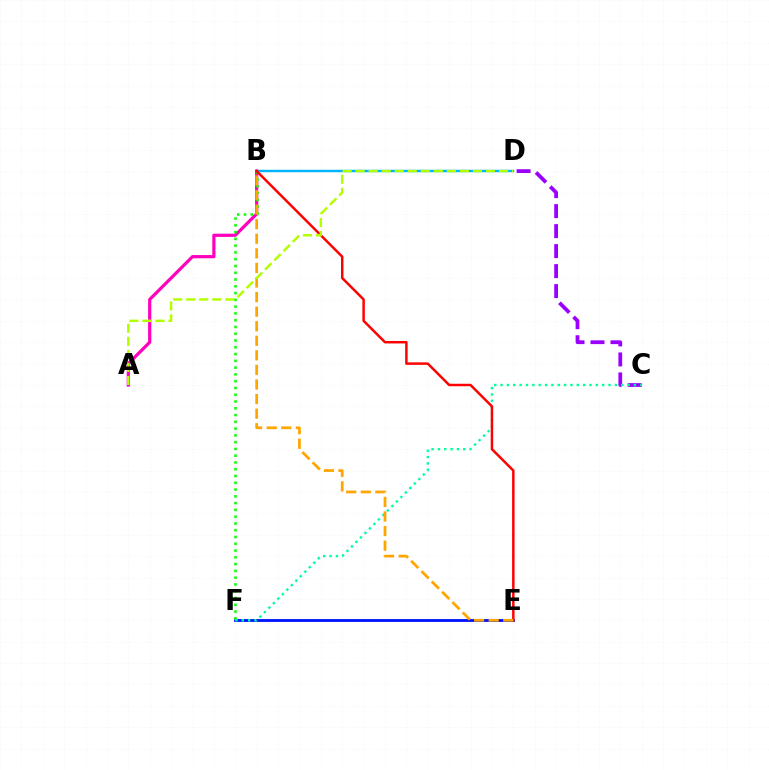{('B', 'D'): [{'color': '#00b5ff', 'line_style': 'solid', 'thickness': 1.75}], ('E', 'F'): [{'color': '#0010ff', 'line_style': 'solid', 'thickness': 2.02}], ('A', 'B'): [{'color': '#ff00bd', 'line_style': 'solid', 'thickness': 2.32}], ('C', 'D'): [{'color': '#9b00ff', 'line_style': 'dashed', 'thickness': 2.72}], ('B', 'F'): [{'color': '#08ff00', 'line_style': 'dotted', 'thickness': 1.84}], ('C', 'F'): [{'color': '#00ff9d', 'line_style': 'dotted', 'thickness': 1.73}], ('B', 'E'): [{'color': '#ff0000', 'line_style': 'solid', 'thickness': 1.78}, {'color': '#ffa500', 'line_style': 'dashed', 'thickness': 1.98}], ('A', 'D'): [{'color': '#b3ff00', 'line_style': 'dashed', 'thickness': 1.77}]}